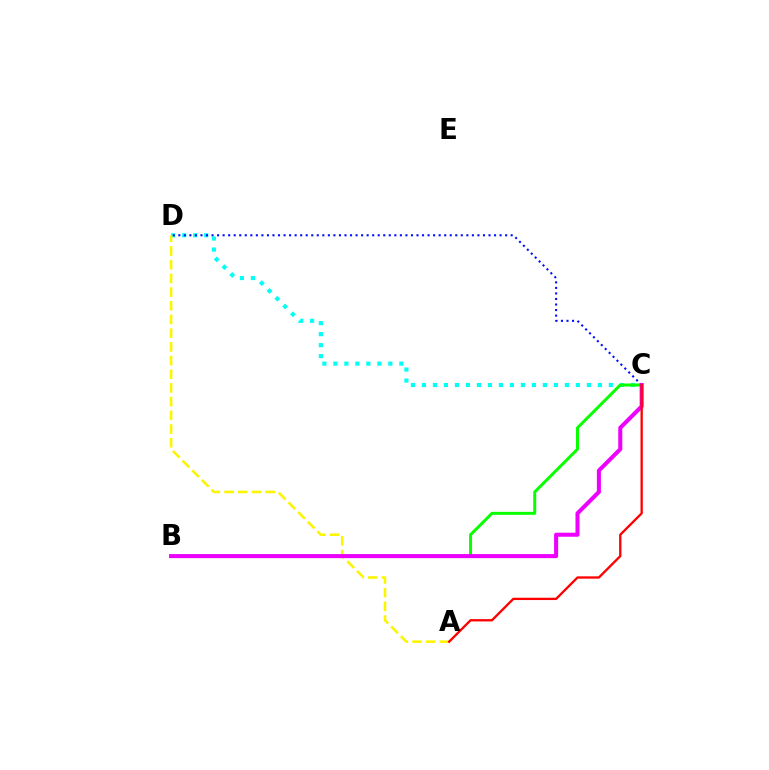{('C', 'D'): [{'color': '#00fff6', 'line_style': 'dotted', 'thickness': 2.99}, {'color': '#0010ff', 'line_style': 'dotted', 'thickness': 1.51}], ('A', 'D'): [{'color': '#fcf500', 'line_style': 'dashed', 'thickness': 1.86}], ('B', 'C'): [{'color': '#08ff00', 'line_style': 'solid', 'thickness': 2.15}, {'color': '#ee00ff', 'line_style': 'solid', 'thickness': 2.91}], ('A', 'C'): [{'color': '#ff0000', 'line_style': 'solid', 'thickness': 1.67}]}